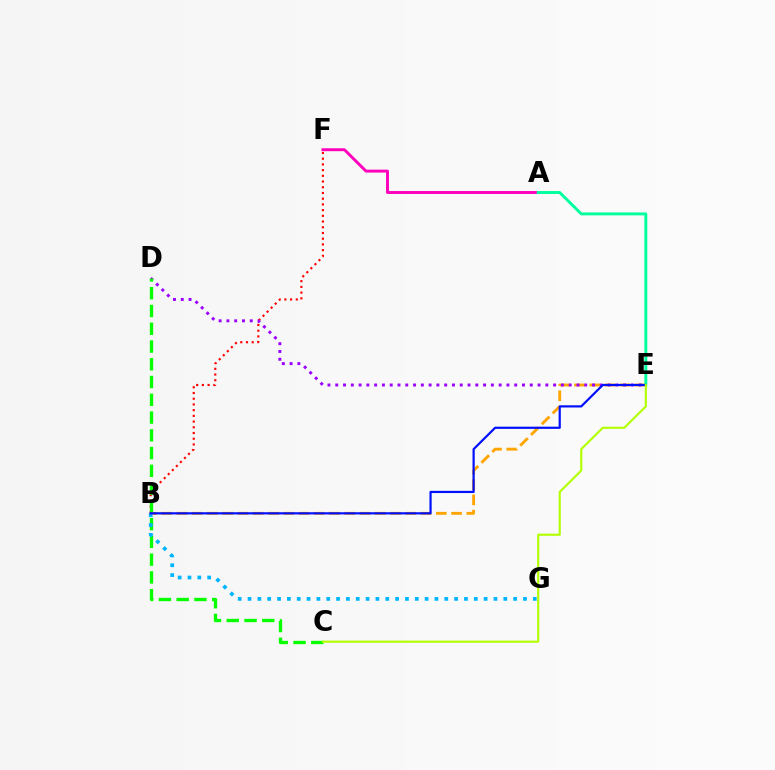{('B', 'F'): [{'color': '#ff0000', 'line_style': 'dotted', 'thickness': 1.55}], ('B', 'E'): [{'color': '#ffa500', 'line_style': 'dashed', 'thickness': 2.07}, {'color': '#0010ff', 'line_style': 'solid', 'thickness': 1.58}], ('D', 'E'): [{'color': '#9b00ff', 'line_style': 'dotted', 'thickness': 2.11}], ('A', 'F'): [{'color': '#ff00bd', 'line_style': 'solid', 'thickness': 2.11}], ('C', 'D'): [{'color': '#08ff00', 'line_style': 'dashed', 'thickness': 2.41}], ('B', 'G'): [{'color': '#00b5ff', 'line_style': 'dotted', 'thickness': 2.67}], ('A', 'E'): [{'color': '#00ff9d', 'line_style': 'solid', 'thickness': 2.1}], ('C', 'E'): [{'color': '#b3ff00', 'line_style': 'solid', 'thickness': 1.53}]}